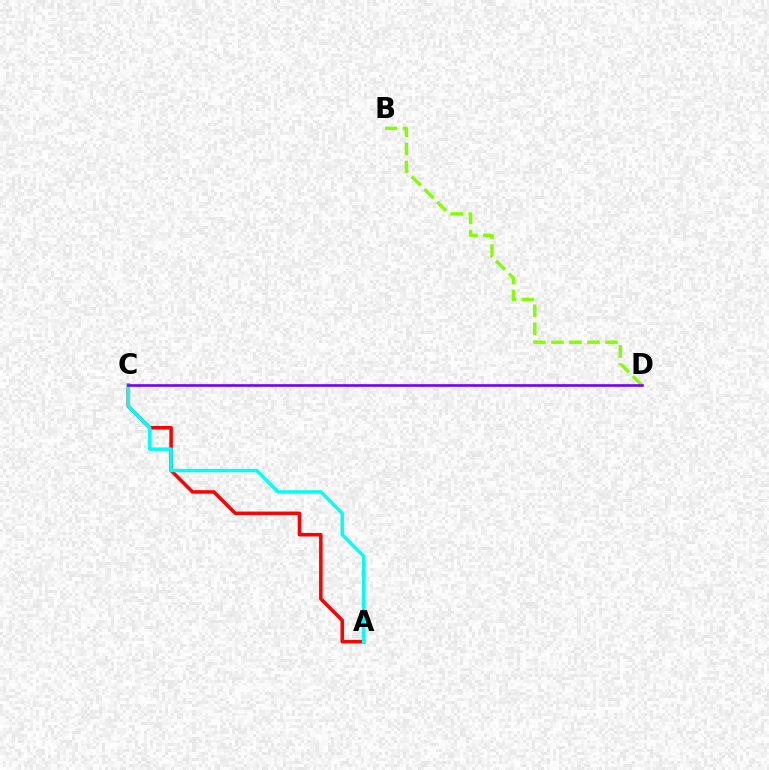{('A', 'C'): [{'color': '#ff0000', 'line_style': 'solid', 'thickness': 2.55}, {'color': '#00fff6', 'line_style': 'solid', 'thickness': 2.46}], ('B', 'D'): [{'color': '#84ff00', 'line_style': 'dashed', 'thickness': 2.45}], ('C', 'D'): [{'color': '#7200ff', 'line_style': 'solid', 'thickness': 1.89}]}